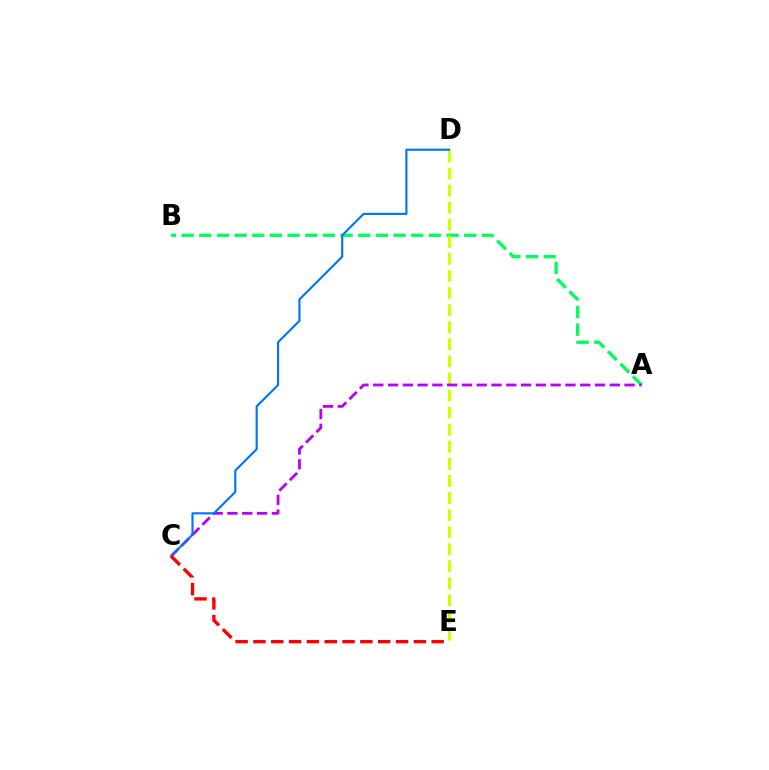{('A', 'B'): [{'color': '#00ff5c', 'line_style': 'dashed', 'thickness': 2.4}], ('D', 'E'): [{'color': '#d1ff00', 'line_style': 'dashed', 'thickness': 2.32}], ('A', 'C'): [{'color': '#b900ff', 'line_style': 'dashed', 'thickness': 2.01}], ('C', 'D'): [{'color': '#0074ff', 'line_style': 'solid', 'thickness': 1.54}], ('C', 'E'): [{'color': '#ff0000', 'line_style': 'dashed', 'thickness': 2.42}]}